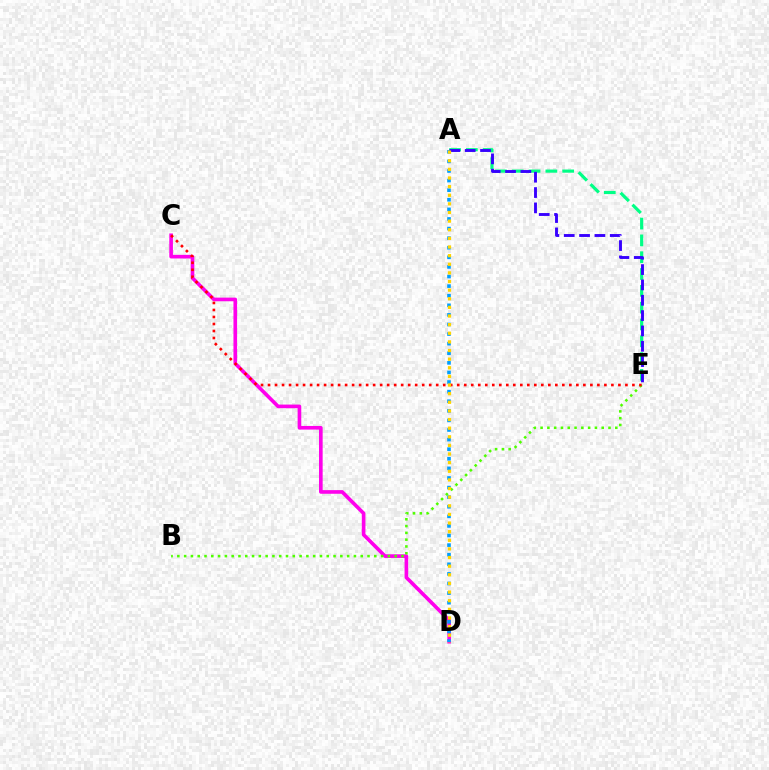{('C', 'D'): [{'color': '#ff00ed', 'line_style': 'solid', 'thickness': 2.62}], ('A', 'E'): [{'color': '#00ff86', 'line_style': 'dashed', 'thickness': 2.28}, {'color': '#3700ff', 'line_style': 'dashed', 'thickness': 2.08}], ('A', 'D'): [{'color': '#009eff', 'line_style': 'dotted', 'thickness': 2.61}, {'color': '#ffd500', 'line_style': 'dotted', 'thickness': 2.34}], ('B', 'E'): [{'color': '#4fff00', 'line_style': 'dotted', 'thickness': 1.85}], ('C', 'E'): [{'color': '#ff0000', 'line_style': 'dotted', 'thickness': 1.9}]}